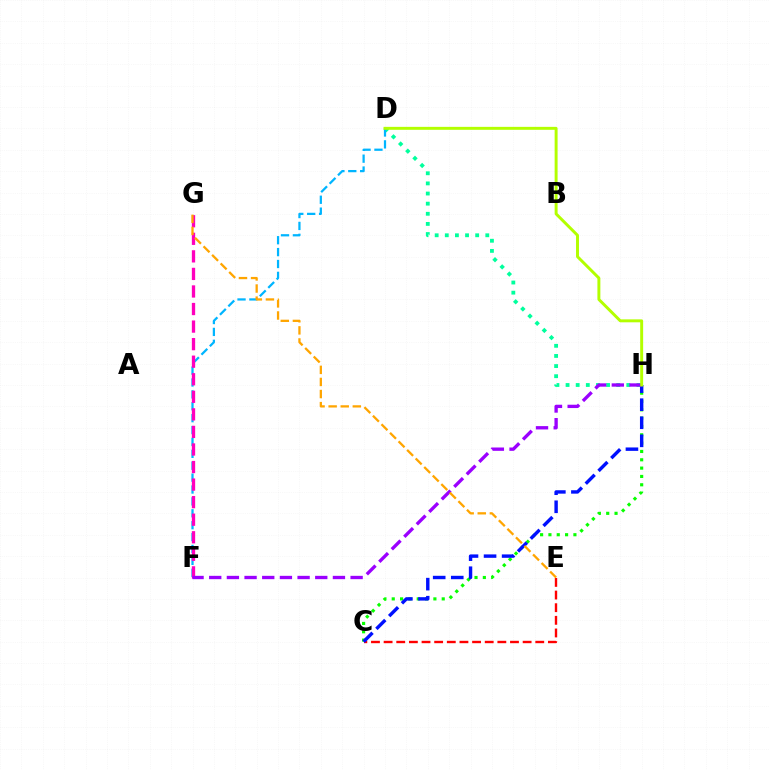{('C', 'H'): [{'color': '#08ff00', 'line_style': 'dotted', 'thickness': 2.26}, {'color': '#0010ff', 'line_style': 'dashed', 'thickness': 2.45}], ('C', 'E'): [{'color': '#ff0000', 'line_style': 'dashed', 'thickness': 1.72}], ('D', 'H'): [{'color': '#00ff9d', 'line_style': 'dotted', 'thickness': 2.75}, {'color': '#b3ff00', 'line_style': 'solid', 'thickness': 2.13}], ('D', 'F'): [{'color': '#00b5ff', 'line_style': 'dashed', 'thickness': 1.62}], ('F', 'G'): [{'color': '#ff00bd', 'line_style': 'dashed', 'thickness': 2.39}], ('F', 'H'): [{'color': '#9b00ff', 'line_style': 'dashed', 'thickness': 2.4}], ('E', 'G'): [{'color': '#ffa500', 'line_style': 'dashed', 'thickness': 1.64}]}